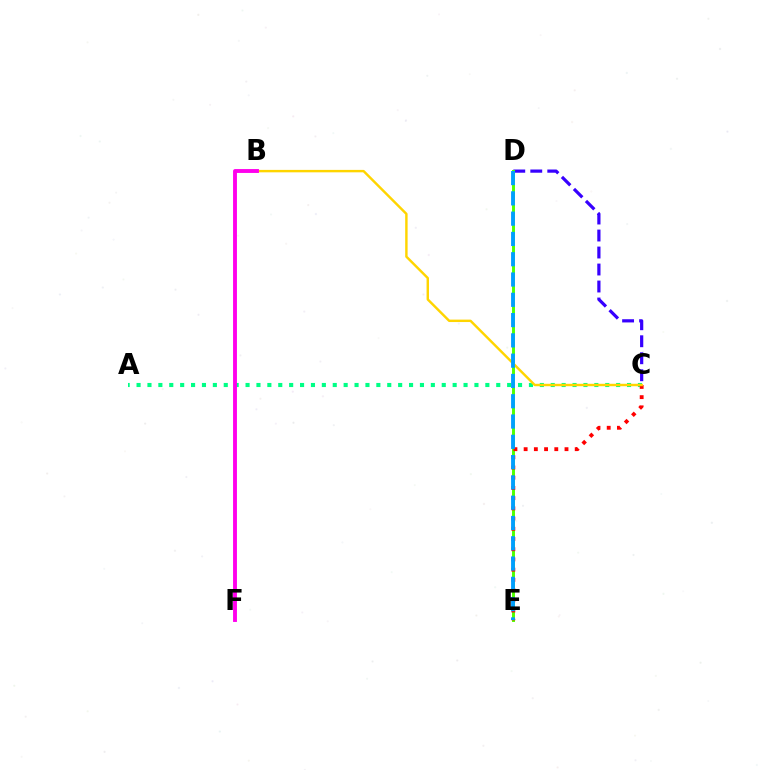{('C', 'D'): [{'color': '#3700ff', 'line_style': 'dashed', 'thickness': 2.31}], ('A', 'C'): [{'color': '#00ff86', 'line_style': 'dotted', 'thickness': 2.96}], ('D', 'E'): [{'color': '#4fff00', 'line_style': 'solid', 'thickness': 2.12}, {'color': '#009eff', 'line_style': 'dashed', 'thickness': 2.76}], ('C', 'E'): [{'color': '#ff0000', 'line_style': 'dotted', 'thickness': 2.78}], ('B', 'C'): [{'color': '#ffd500', 'line_style': 'solid', 'thickness': 1.75}], ('B', 'F'): [{'color': '#ff00ed', 'line_style': 'solid', 'thickness': 2.8}]}